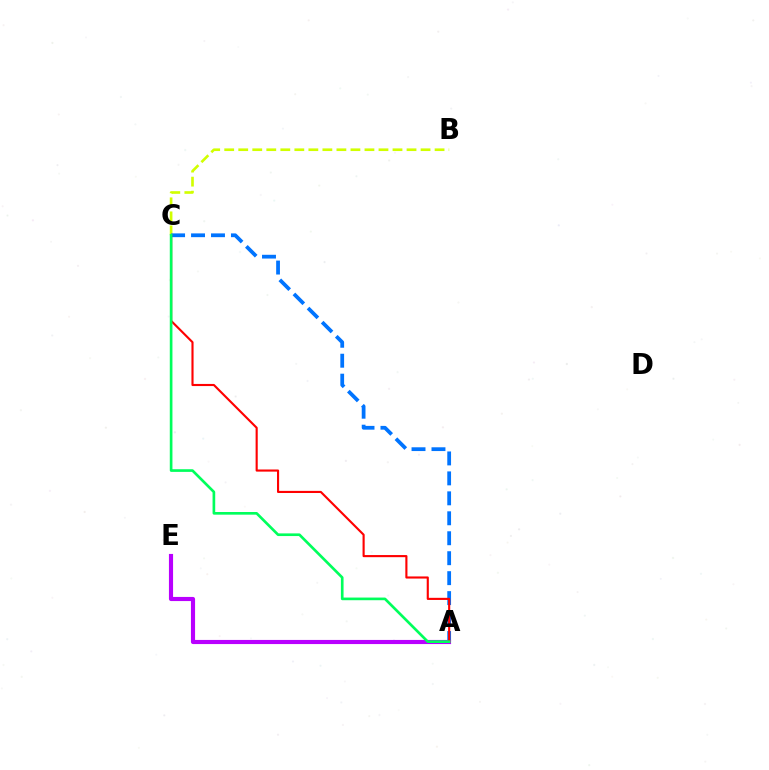{('B', 'C'): [{'color': '#d1ff00', 'line_style': 'dashed', 'thickness': 1.91}], ('A', 'C'): [{'color': '#0074ff', 'line_style': 'dashed', 'thickness': 2.71}, {'color': '#ff0000', 'line_style': 'solid', 'thickness': 1.53}, {'color': '#00ff5c', 'line_style': 'solid', 'thickness': 1.92}], ('A', 'E'): [{'color': '#b900ff', 'line_style': 'solid', 'thickness': 2.97}]}